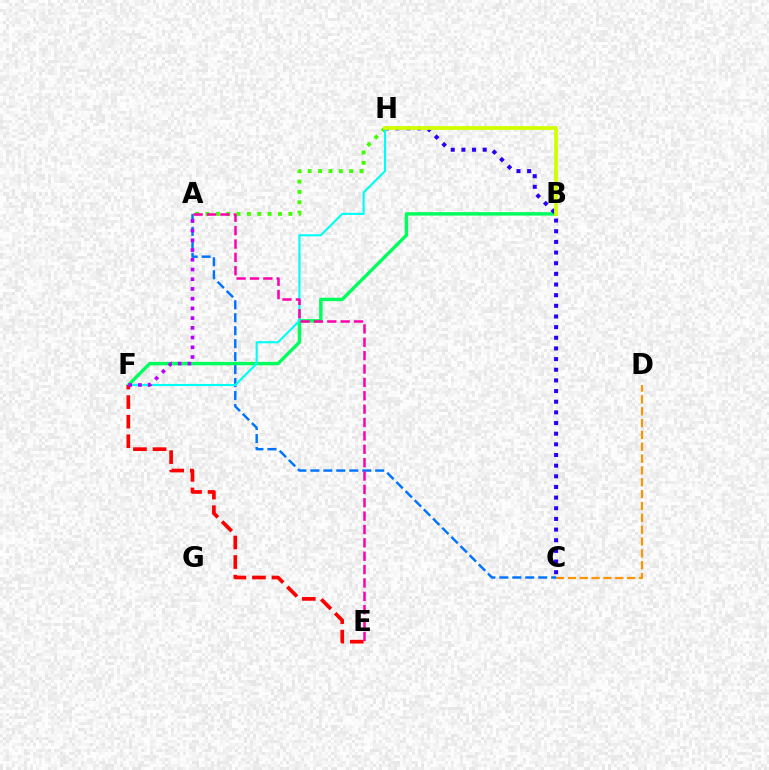{('B', 'F'): [{'color': '#00ff5c', 'line_style': 'solid', 'thickness': 2.47}], ('C', 'H'): [{'color': '#2500ff', 'line_style': 'dotted', 'thickness': 2.9}], ('C', 'D'): [{'color': '#ff9400', 'line_style': 'dashed', 'thickness': 1.61}], ('A', 'H'): [{'color': '#3dff00', 'line_style': 'dotted', 'thickness': 2.81}], ('A', 'C'): [{'color': '#0074ff', 'line_style': 'dashed', 'thickness': 1.76}], ('F', 'H'): [{'color': '#00fff6', 'line_style': 'solid', 'thickness': 1.54}], ('B', 'H'): [{'color': '#d1ff00', 'line_style': 'solid', 'thickness': 2.74}], ('A', 'E'): [{'color': '#ff00ac', 'line_style': 'dashed', 'thickness': 1.82}], ('E', 'F'): [{'color': '#ff0000', 'line_style': 'dashed', 'thickness': 2.66}], ('A', 'F'): [{'color': '#b900ff', 'line_style': 'dotted', 'thickness': 2.64}]}